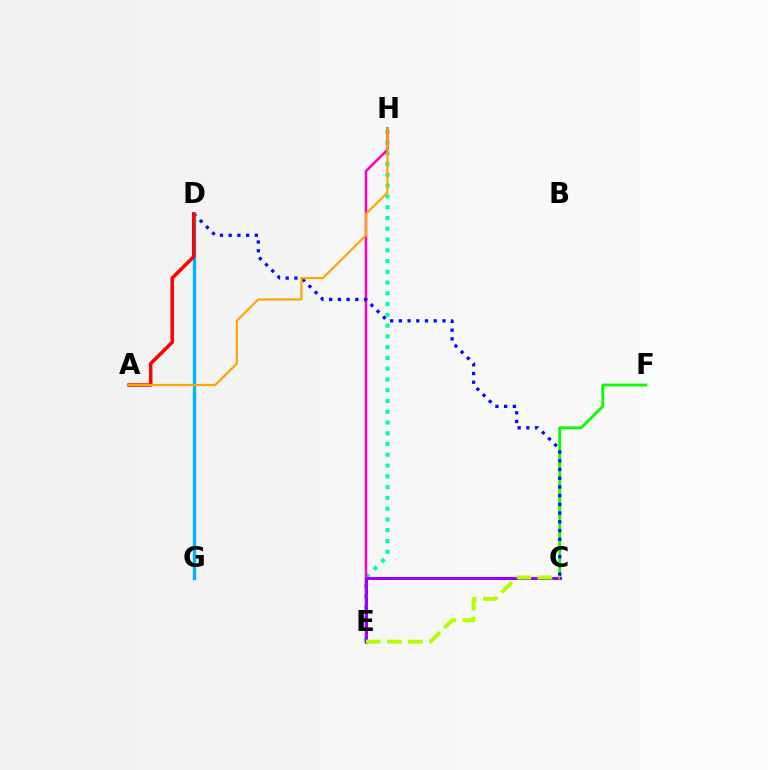{('E', 'H'): [{'color': '#00ff9d', 'line_style': 'dotted', 'thickness': 2.92}, {'color': '#ff00bd', 'line_style': 'solid', 'thickness': 1.83}], ('C', 'F'): [{'color': '#08ff00', 'line_style': 'solid', 'thickness': 2.05}], ('C', 'D'): [{'color': '#0010ff', 'line_style': 'dotted', 'thickness': 2.37}], ('D', 'G'): [{'color': '#00b5ff', 'line_style': 'solid', 'thickness': 2.43}], ('C', 'E'): [{'color': '#9b00ff', 'line_style': 'solid', 'thickness': 2.18}, {'color': '#b3ff00', 'line_style': 'dashed', 'thickness': 2.86}], ('A', 'D'): [{'color': '#ff0000', 'line_style': 'solid', 'thickness': 2.53}], ('A', 'H'): [{'color': '#ffa500', 'line_style': 'solid', 'thickness': 1.57}]}